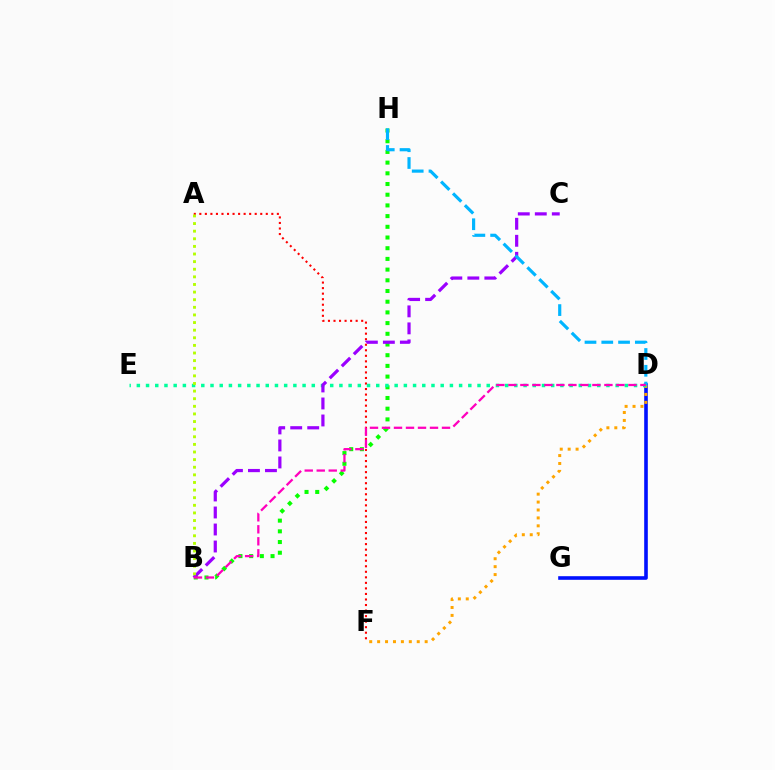{('D', 'G'): [{'color': '#0010ff', 'line_style': 'solid', 'thickness': 2.6}], ('D', 'F'): [{'color': '#ffa500', 'line_style': 'dotted', 'thickness': 2.15}], ('A', 'F'): [{'color': '#ff0000', 'line_style': 'dotted', 'thickness': 1.5}], ('B', 'H'): [{'color': '#08ff00', 'line_style': 'dotted', 'thickness': 2.91}], ('D', 'E'): [{'color': '#00ff9d', 'line_style': 'dotted', 'thickness': 2.5}], ('B', 'C'): [{'color': '#9b00ff', 'line_style': 'dashed', 'thickness': 2.31}], ('D', 'H'): [{'color': '#00b5ff', 'line_style': 'dashed', 'thickness': 2.28}], ('A', 'B'): [{'color': '#b3ff00', 'line_style': 'dotted', 'thickness': 2.07}], ('B', 'D'): [{'color': '#ff00bd', 'line_style': 'dashed', 'thickness': 1.63}]}